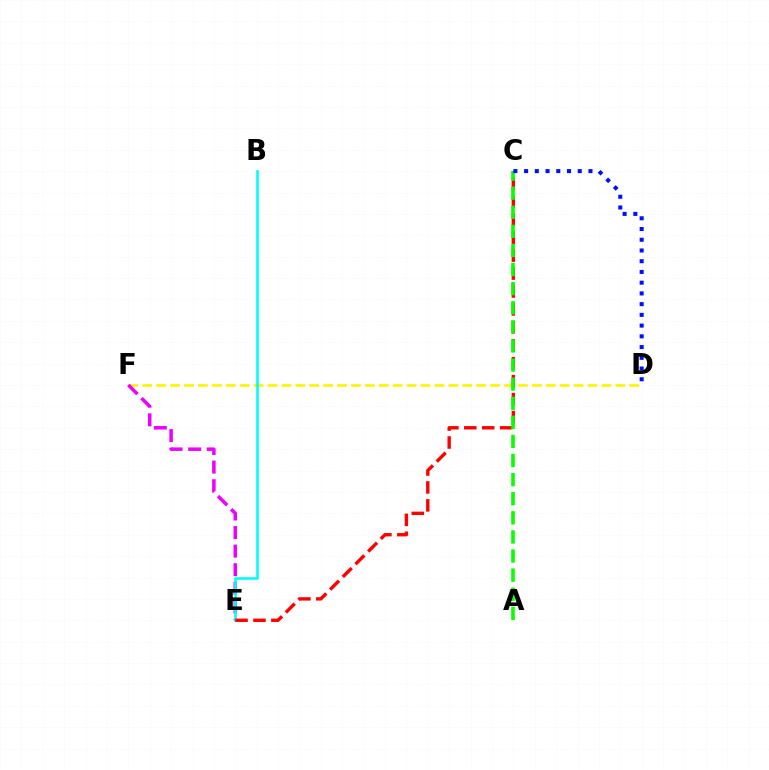{('D', 'F'): [{'color': '#fcf500', 'line_style': 'dashed', 'thickness': 1.89}], ('E', 'F'): [{'color': '#ee00ff', 'line_style': 'dashed', 'thickness': 2.52}], ('B', 'E'): [{'color': '#00fff6', 'line_style': 'solid', 'thickness': 1.87}], ('C', 'E'): [{'color': '#ff0000', 'line_style': 'dashed', 'thickness': 2.44}], ('A', 'C'): [{'color': '#08ff00', 'line_style': 'dashed', 'thickness': 2.59}], ('C', 'D'): [{'color': '#0010ff', 'line_style': 'dotted', 'thickness': 2.92}]}